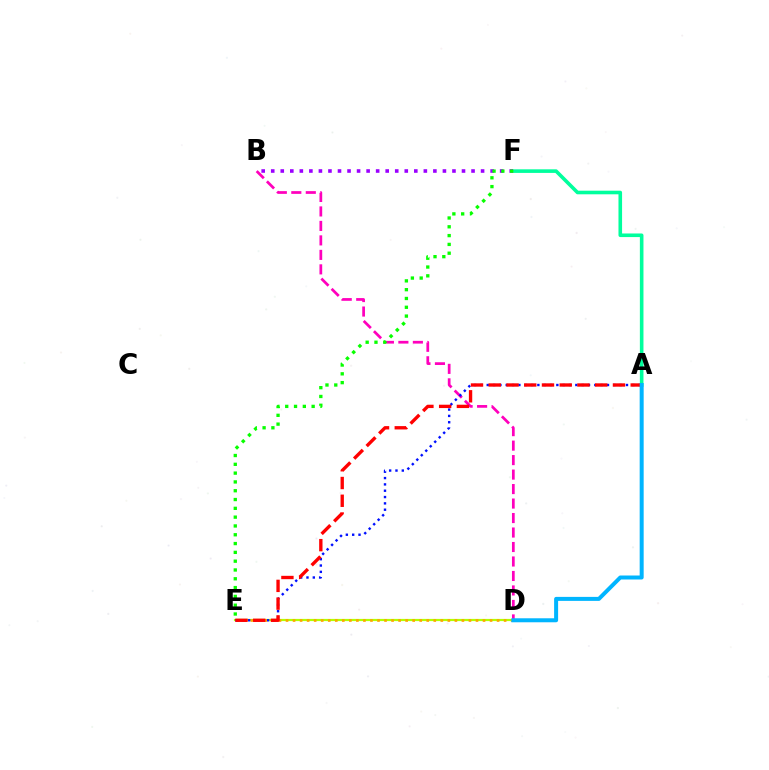{('B', 'D'): [{'color': '#ff00bd', 'line_style': 'dashed', 'thickness': 1.97}], ('D', 'E'): [{'color': '#b3ff00', 'line_style': 'solid', 'thickness': 1.58}, {'color': '#ffa500', 'line_style': 'dotted', 'thickness': 1.91}], ('A', 'F'): [{'color': '#00ff9d', 'line_style': 'solid', 'thickness': 2.59}], ('B', 'F'): [{'color': '#9b00ff', 'line_style': 'dotted', 'thickness': 2.59}], ('A', 'E'): [{'color': '#0010ff', 'line_style': 'dotted', 'thickness': 1.72}, {'color': '#ff0000', 'line_style': 'dashed', 'thickness': 2.41}], ('E', 'F'): [{'color': '#08ff00', 'line_style': 'dotted', 'thickness': 2.39}], ('A', 'D'): [{'color': '#00b5ff', 'line_style': 'solid', 'thickness': 2.88}]}